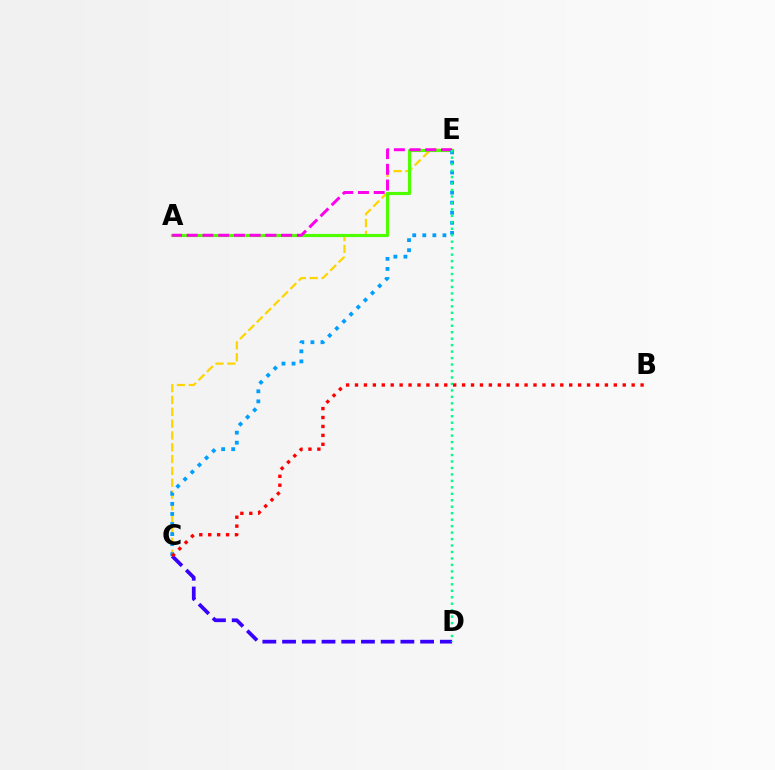{('C', 'E'): [{'color': '#ffd500', 'line_style': 'dashed', 'thickness': 1.61}, {'color': '#009eff', 'line_style': 'dotted', 'thickness': 2.73}], ('A', 'E'): [{'color': '#4fff00', 'line_style': 'solid', 'thickness': 2.25}, {'color': '#ff00ed', 'line_style': 'dashed', 'thickness': 2.14}], ('C', 'D'): [{'color': '#3700ff', 'line_style': 'dashed', 'thickness': 2.68}], ('B', 'C'): [{'color': '#ff0000', 'line_style': 'dotted', 'thickness': 2.42}], ('D', 'E'): [{'color': '#00ff86', 'line_style': 'dotted', 'thickness': 1.76}]}